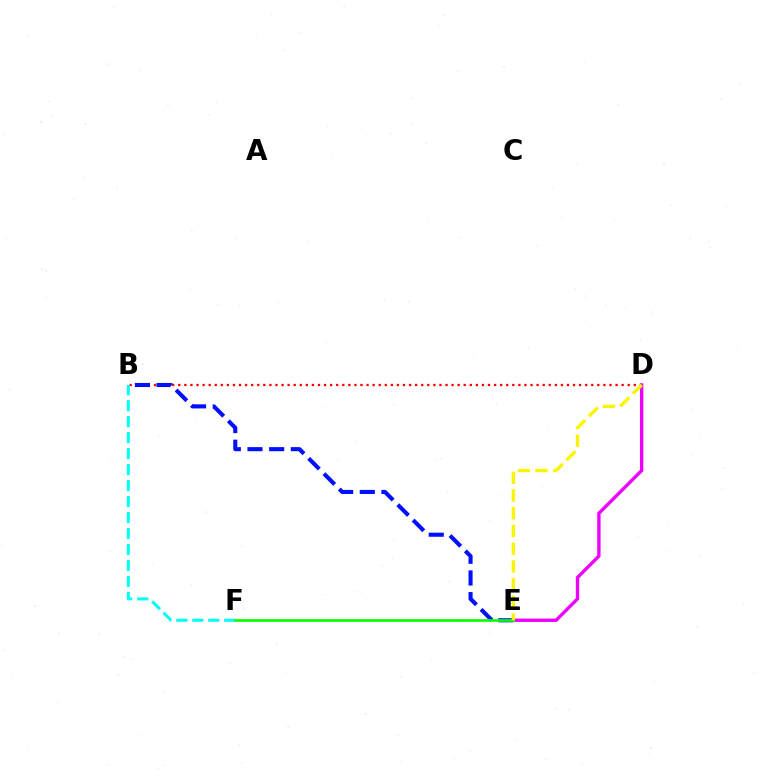{('B', 'D'): [{'color': '#ff0000', 'line_style': 'dotted', 'thickness': 1.65}], ('B', 'E'): [{'color': '#0010ff', 'line_style': 'dashed', 'thickness': 2.94}], ('B', 'F'): [{'color': '#00fff6', 'line_style': 'dashed', 'thickness': 2.17}], ('D', 'E'): [{'color': '#ee00ff', 'line_style': 'solid', 'thickness': 2.42}, {'color': '#fcf500', 'line_style': 'dashed', 'thickness': 2.41}], ('E', 'F'): [{'color': '#08ff00', 'line_style': 'solid', 'thickness': 1.91}]}